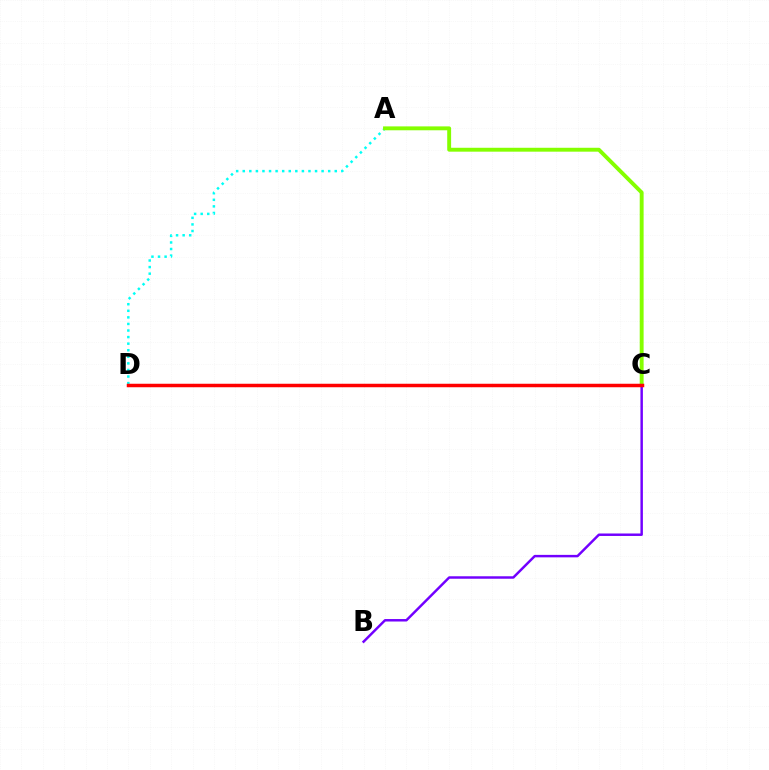{('B', 'C'): [{'color': '#7200ff', 'line_style': 'solid', 'thickness': 1.77}], ('A', 'D'): [{'color': '#00fff6', 'line_style': 'dotted', 'thickness': 1.79}], ('A', 'C'): [{'color': '#84ff00', 'line_style': 'solid', 'thickness': 2.81}], ('C', 'D'): [{'color': '#ff0000', 'line_style': 'solid', 'thickness': 2.52}]}